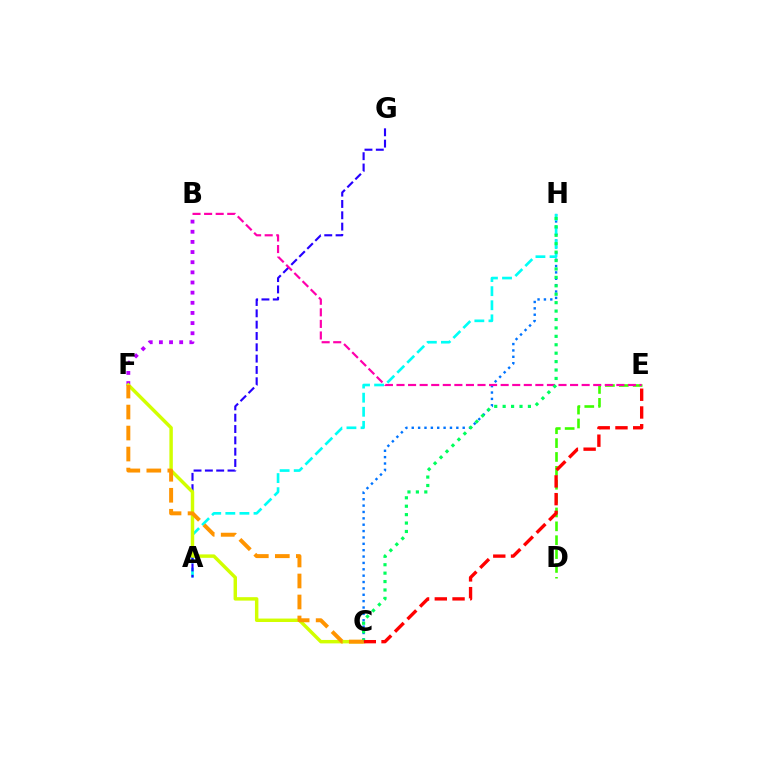{('C', 'H'): [{'color': '#0074ff', 'line_style': 'dotted', 'thickness': 1.73}, {'color': '#00ff5c', 'line_style': 'dotted', 'thickness': 2.29}], ('A', 'H'): [{'color': '#00fff6', 'line_style': 'dashed', 'thickness': 1.91}], ('B', 'F'): [{'color': '#b900ff', 'line_style': 'dotted', 'thickness': 2.76}], ('D', 'E'): [{'color': '#3dff00', 'line_style': 'dashed', 'thickness': 1.88}], ('A', 'G'): [{'color': '#2500ff', 'line_style': 'dashed', 'thickness': 1.54}], ('C', 'F'): [{'color': '#d1ff00', 'line_style': 'solid', 'thickness': 2.48}, {'color': '#ff9400', 'line_style': 'dashed', 'thickness': 2.85}], ('B', 'E'): [{'color': '#ff00ac', 'line_style': 'dashed', 'thickness': 1.57}], ('C', 'E'): [{'color': '#ff0000', 'line_style': 'dashed', 'thickness': 2.41}]}